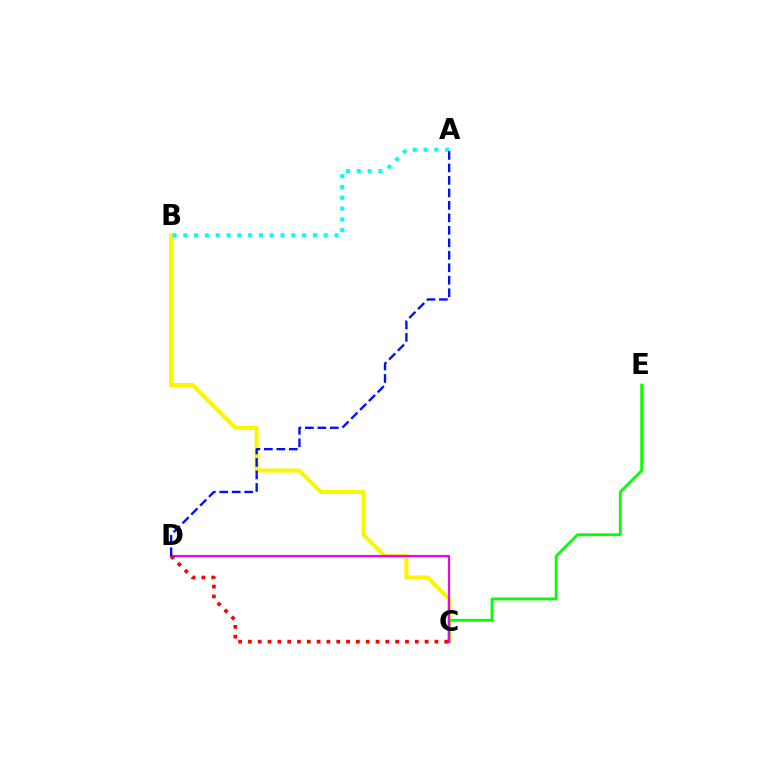{('B', 'C'): [{'color': '#fcf500', 'line_style': 'solid', 'thickness': 2.92}], ('C', 'E'): [{'color': '#08ff00', 'line_style': 'solid', 'thickness': 2.01}], ('C', 'D'): [{'color': '#ee00ff', 'line_style': 'solid', 'thickness': 1.55}, {'color': '#ff0000', 'line_style': 'dotted', 'thickness': 2.67}], ('A', 'B'): [{'color': '#00fff6', 'line_style': 'dotted', 'thickness': 2.93}], ('A', 'D'): [{'color': '#0010ff', 'line_style': 'dashed', 'thickness': 1.7}]}